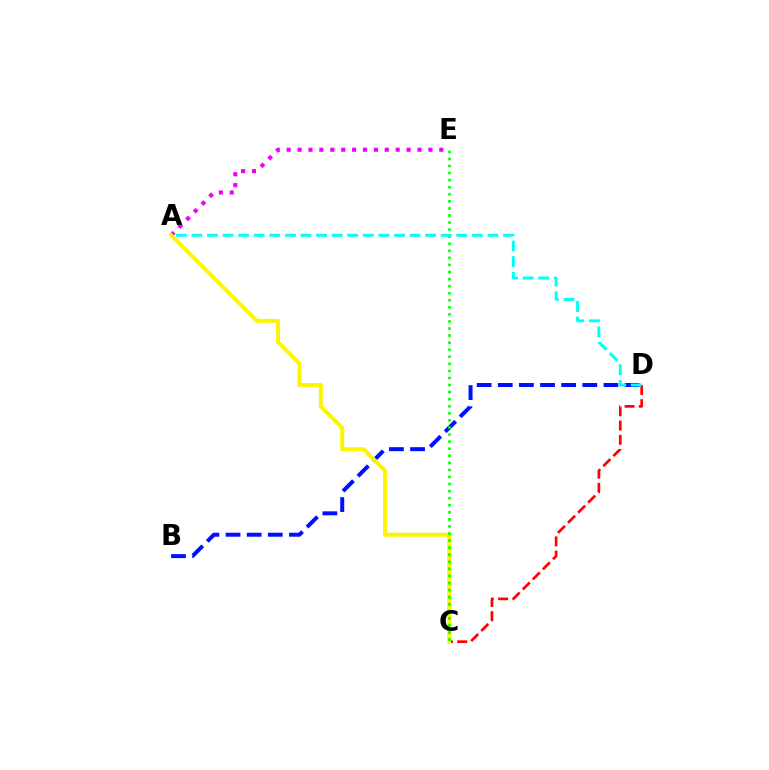{('B', 'D'): [{'color': '#0010ff', 'line_style': 'dashed', 'thickness': 2.87}], ('C', 'D'): [{'color': '#ff0000', 'line_style': 'dashed', 'thickness': 1.93}], ('A', 'E'): [{'color': '#ee00ff', 'line_style': 'dotted', 'thickness': 2.96}], ('A', 'C'): [{'color': '#fcf500', 'line_style': 'solid', 'thickness': 2.85}], ('C', 'E'): [{'color': '#08ff00', 'line_style': 'dotted', 'thickness': 1.92}], ('A', 'D'): [{'color': '#00fff6', 'line_style': 'dashed', 'thickness': 2.12}]}